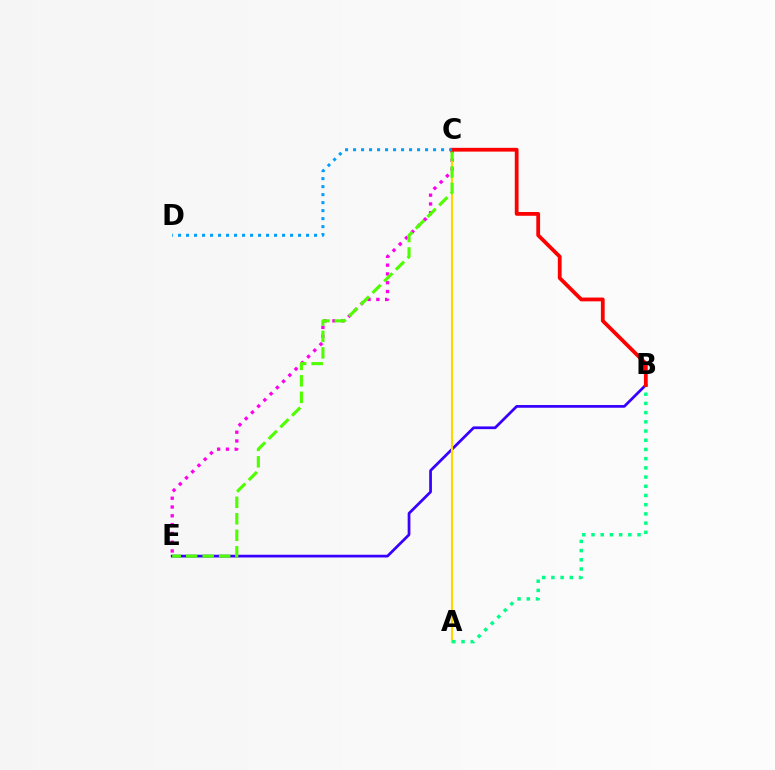{('B', 'E'): [{'color': '#3700ff', 'line_style': 'solid', 'thickness': 1.97}], ('C', 'E'): [{'color': '#ff00ed', 'line_style': 'dotted', 'thickness': 2.39}, {'color': '#4fff00', 'line_style': 'dashed', 'thickness': 2.24}], ('A', 'C'): [{'color': '#ffd500', 'line_style': 'solid', 'thickness': 1.55}], ('A', 'B'): [{'color': '#00ff86', 'line_style': 'dotted', 'thickness': 2.5}], ('B', 'C'): [{'color': '#ff0000', 'line_style': 'solid', 'thickness': 2.72}], ('C', 'D'): [{'color': '#009eff', 'line_style': 'dotted', 'thickness': 2.17}]}